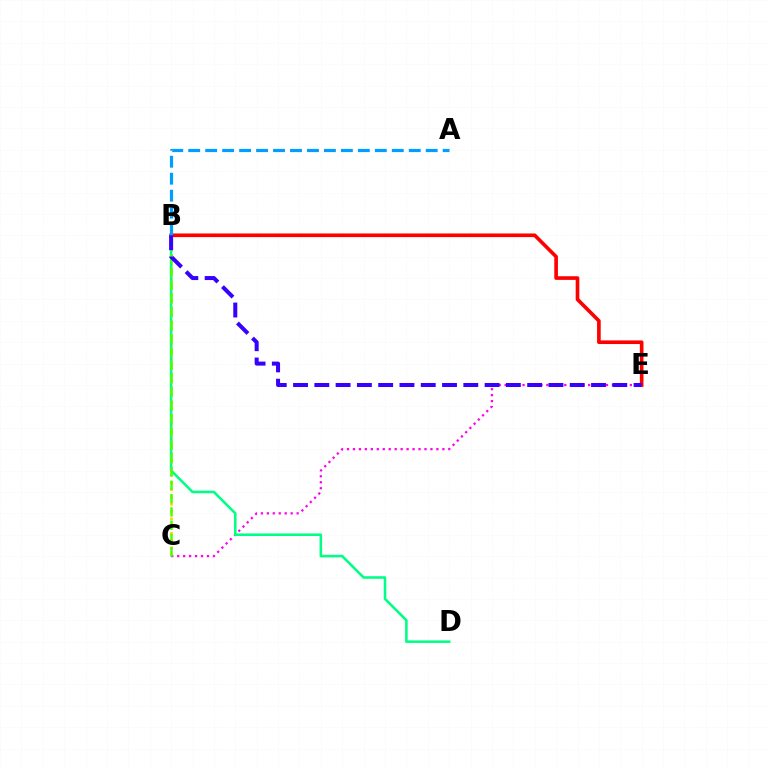{('B', 'C'): [{'color': '#ffd500', 'line_style': 'dotted', 'thickness': 1.97}, {'color': '#4fff00', 'line_style': 'dashed', 'thickness': 1.81}], ('B', 'E'): [{'color': '#ff0000', 'line_style': 'solid', 'thickness': 2.62}, {'color': '#3700ff', 'line_style': 'dashed', 'thickness': 2.89}], ('C', 'E'): [{'color': '#ff00ed', 'line_style': 'dotted', 'thickness': 1.62}], ('B', 'D'): [{'color': '#00ff86', 'line_style': 'solid', 'thickness': 1.85}], ('A', 'B'): [{'color': '#009eff', 'line_style': 'dashed', 'thickness': 2.3}]}